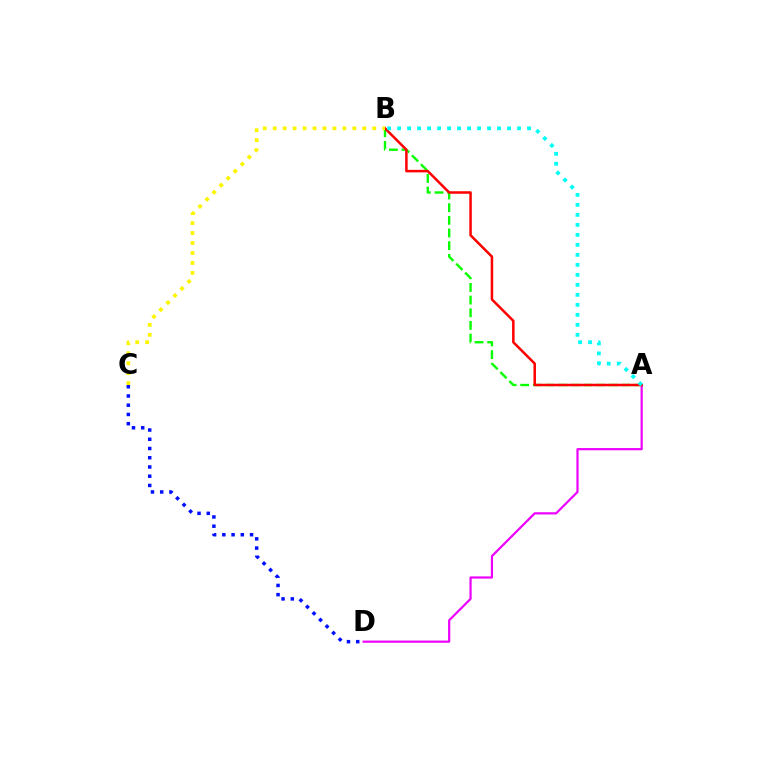{('A', 'D'): [{'color': '#ee00ff', 'line_style': 'solid', 'thickness': 1.58}], ('A', 'B'): [{'color': '#08ff00', 'line_style': 'dashed', 'thickness': 1.72}, {'color': '#ff0000', 'line_style': 'solid', 'thickness': 1.81}, {'color': '#00fff6', 'line_style': 'dotted', 'thickness': 2.72}], ('B', 'C'): [{'color': '#fcf500', 'line_style': 'dotted', 'thickness': 2.7}], ('C', 'D'): [{'color': '#0010ff', 'line_style': 'dotted', 'thickness': 2.51}]}